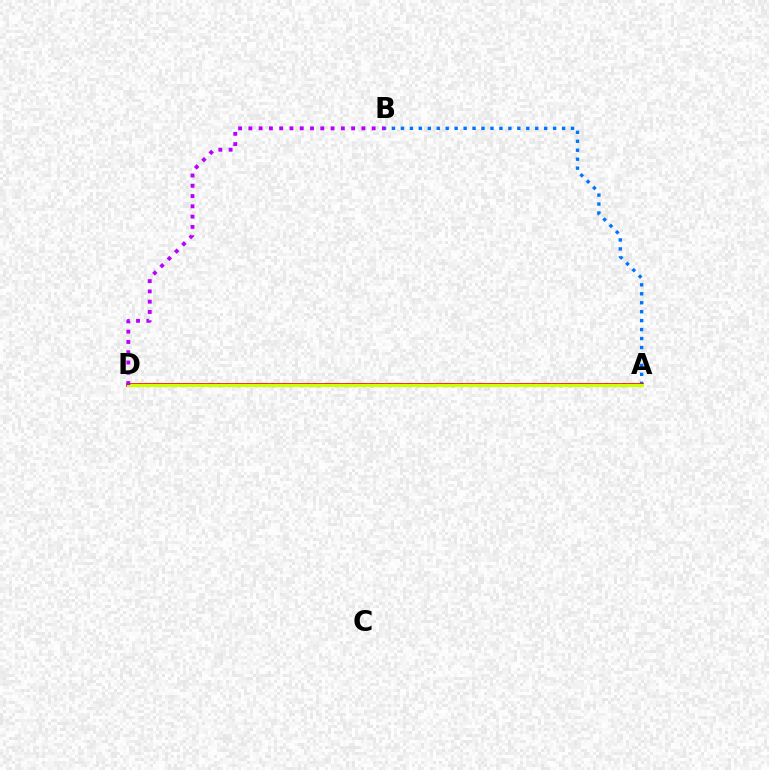{('A', 'D'): [{'color': '#00ff5c', 'line_style': 'dotted', 'thickness': 2.44}, {'color': '#ff0000', 'line_style': 'solid', 'thickness': 2.63}, {'color': '#d1ff00', 'line_style': 'solid', 'thickness': 2.22}], ('A', 'B'): [{'color': '#0074ff', 'line_style': 'dotted', 'thickness': 2.43}], ('B', 'D'): [{'color': '#b900ff', 'line_style': 'dotted', 'thickness': 2.79}]}